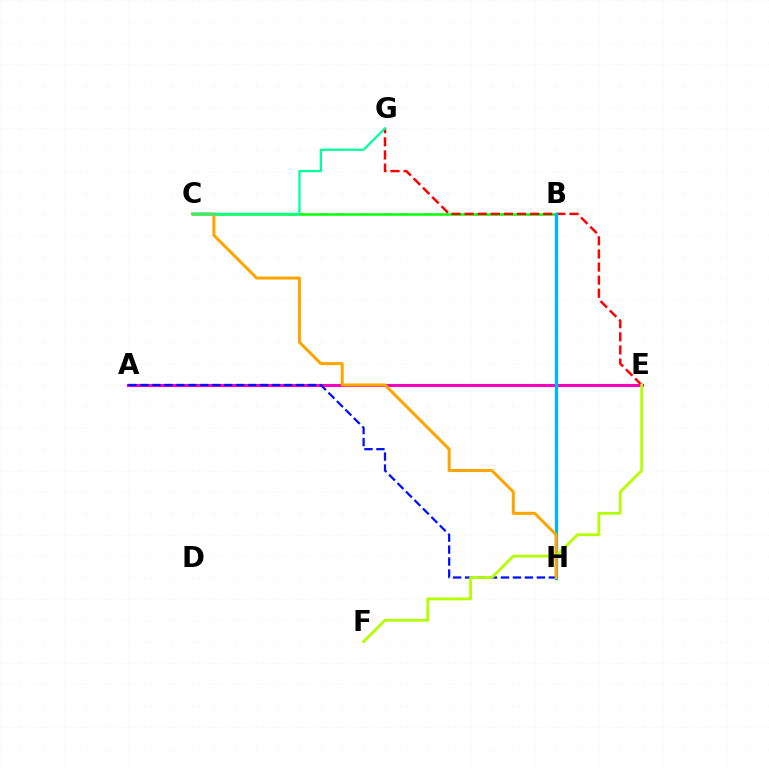{('B', 'C'): [{'color': '#08ff00', 'line_style': 'solid', 'thickness': 1.82}], ('A', 'E'): [{'color': '#9b00ff', 'line_style': 'solid', 'thickness': 2.21}, {'color': '#ff00bd', 'line_style': 'solid', 'thickness': 2.04}], ('E', 'G'): [{'color': '#ff0000', 'line_style': 'dashed', 'thickness': 1.78}], ('B', 'H'): [{'color': '#00b5ff', 'line_style': 'solid', 'thickness': 2.39}], ('A', 'H'): [{'color': '#0010ff', 'line_style': 'dashed', 'thickness': 1.62}], ('C', 'H'): [{'color': '#ffa500', 'line_style': 'solid', 'thickness': 2.18}], ('C', 'G'): [{'color': '#00ff9d', 'line_style': 'solid', 'thickness': 1.63}], ('E', 'F'): [{'color': '#b3ff00', 'line_style': 'solid', 'thickness': 2.02}]}